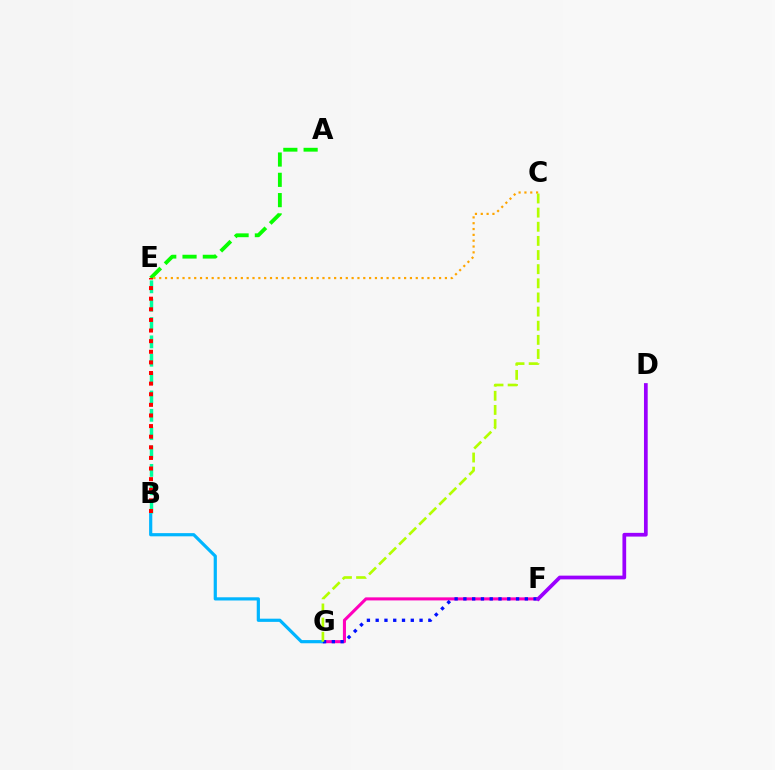{('F', 'G'): [{'color': '#ff00bd', 'line_style': 'solid', 'thickness': 2.2}, {'color': '#0010ff', 'line_style': 'dotted', 'thickness': 2.38}], ('A', 'E'): [{'color': '#08ff00', 'line_style': 'dashed', 'thickness': 2.76}], ('C', 'E'): [{'color': '#ffa500', 'line_style': 'dotted', 'thickness': 1.58}], ('B', 'G'): [{'color': '#00b5ff', 'line_style': 'solid', 'thickness': 2.3}], ('B', 'E'): [{'color': '#00ff9d', 'line_style': 'dashed', 'thickness': 2.49}, {'color': '#ff0000', 'line_style': 'dotted', 'thickness': 2.88}], ('D', 'F'): [{'color': '#9b00ff', 'line_style': 'solid', 'thickness': 2.68}], ('C', 'G'): [{'color': '#b3ff00', 'line_style': 'dashed', 'thickness': 1.92}]}